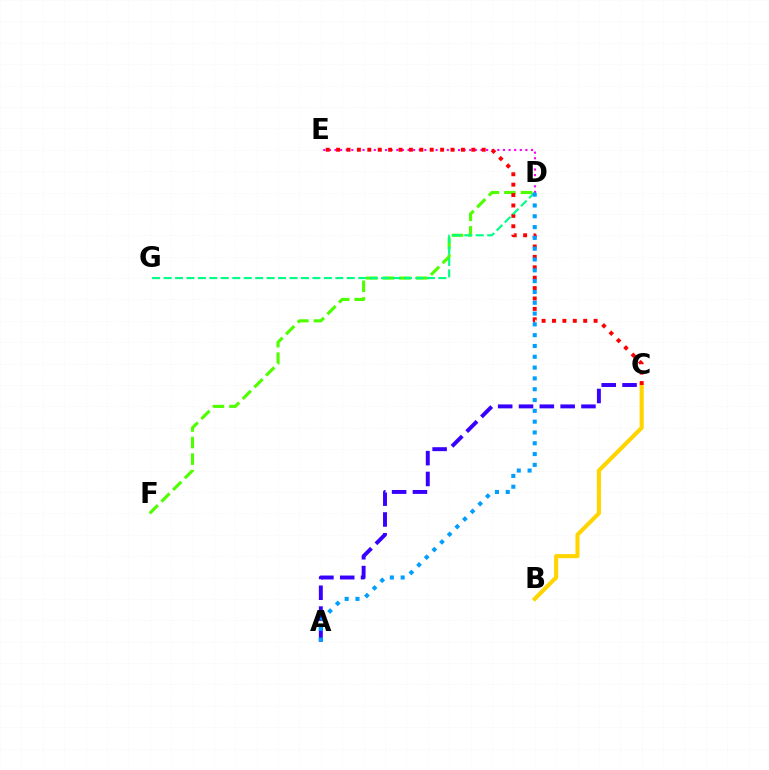{('D', 'E'): [{'color': '#ff00ed', 'line_style': 'dotted', 'thickness': 1.53}], ('D', 'F'): [{'color': '#4fff00', 'line_style': 'dashed', 'thickness': 2.25}], ('A', 'C'): [{'color': '#3700ff', 'line_style': 'dashed', 'thickness': 2.83}], ('B', 'C'): [{'color': '#ffd500', 'line_style': 'solid', 'thickness': 2.95}], ('C', 'E'): [{'color': '#ff0000', 'line_style': 'dotted', 'thickness': 2.83}], ('D', 'G'): [{'color': '#00ff86', 'line_style': 'dashed', 'thickness': 1.56}], ('A', 'D'): [{'color': '#009eff', 'line_style': 'dotted', 'thickness': 2.94}]}